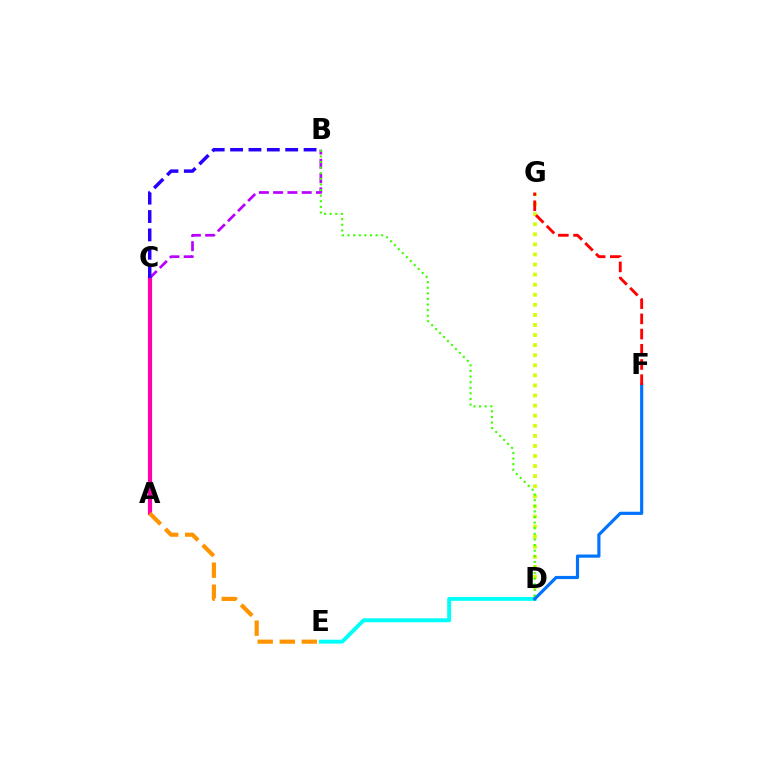{('D', 'G'): [{'color': '#d1ff00', 'line_style': 'dotted', 'thickness': 2.74}], ('A', 'C'): [{'color': '#00ff5c', 'line_style': 'dashed', 'thickness': 1.61}, {'color': '#ff00ac', 'line_style': 'solid', 'thickness': 3.0}], ('B', 'C'): [{'color': '#b900ff', 'line_style': 'dashed', 'thickness': 1.94}, {'color': '#2500ff', 'line_style': 'dashed', 'thickness': 2.5}], ('D', 'E'): [{'color': '#00fff6', 'line_style': 'solid', 'thickness': 2.82}], ('B', 'D'): [{'color': '#3dff00', 'line_style': 'dotted', 'thickness': 1.52}], ('D', 'F'): [{'color': '#0074ff', 'line_style': 'solid', 'thickness': 2.28}], ('F', 'G'): [{'color': '#ff0000', 'line_style': 'dashed', 'thickness': 2.07}], ('A', 'E'): [{'color': '#ff9400', 'line_style': 'dashed', 'thickness': 3.0}]}